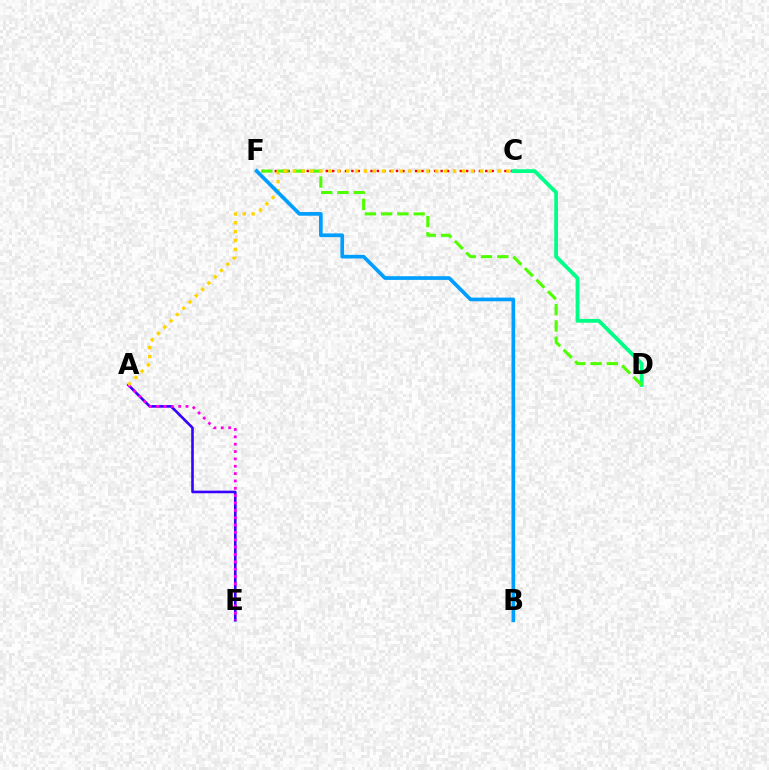{('C', 'F'): [{'color': '#ff0000', 'line_style': 'dotted', 'thickness': 1.73}], ('C', 'D'): [{'color': '#00ff86', 'line_style': 'solid', 'thickness': 2.73}], ('A', 'E'): [{'color': '#3700ff', 'line_style': 'solid', 'thickness': 1.88}, {'color': '#ff00ed', 'line_style': 'dotted', 'thickness': 2.0}], ('D', 'F'): [{'color': '#4fff00', 'line_style': 'dashed', 'thickness': 2.21}], ('A', 'C'): [{'color': '#ffd500', 'line_style': 'dotted', 'thickness': 2.42}], ('B', 'F'): [{'color': '#009eff', 'line_style': 'solid', 'thickness': 2.66}]}